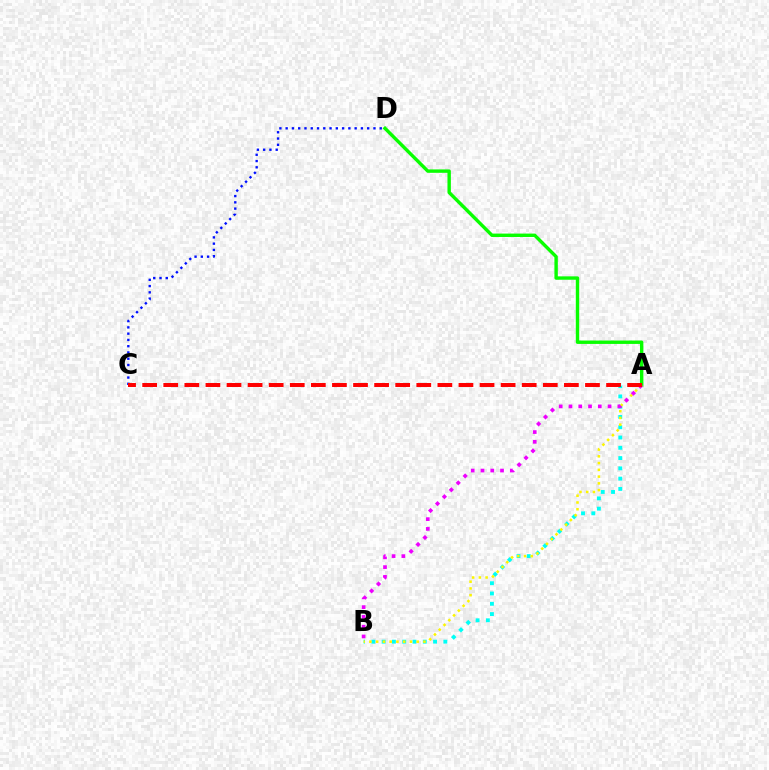{('A', 'D'): [{'color': '#08ff00', 'line_style': 'solid', 'thickness': 2.45}], ('A', 'B'): [{'color': '#00fff6', 'line_style': 'dotted', 'thickness': 2.79}, {'color': '#fcf500', 'line_style': 'dotted', 'thickness': 1.83}, {'color': '#ee00ff', 'line_style': 'dotted', 'thickness': 2.66}], ('C', 'D'): [{'color': '#0010ff', 'line_style': 'dotted', 'thickness': 1.7}], ('A', 'C'): [{'color': '#ff0000', 'line_style': 'dashed', 'thickness': 2.86}]}